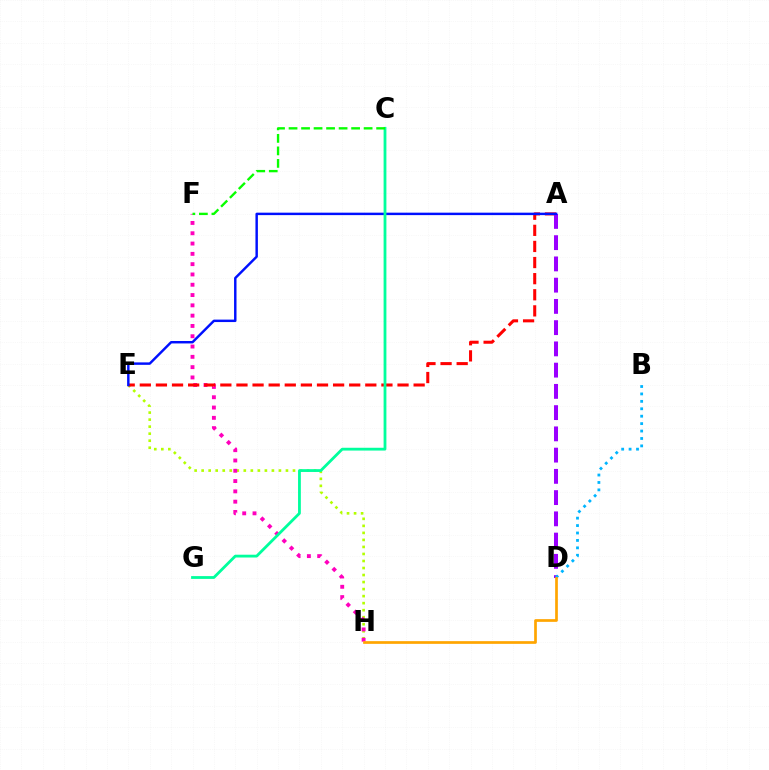{('E', 'H'): [{'color': '#b3ff00', 'line_style': 'dotted', 'thickness': 1.91}], ('F', 'H'): [{'color': '#ff00bd', 'line_style': 'dotted', 'thickness': 2.8}], ('A', 'E'): [{'color': '#ff0000', 'line_style': 'dashed', 'thickness': 2.19}, {'color': '#0010ff', 'line_style': 'solid', 'thickness': 1.76}], ('A', 'D'): [{'color': '#9b00ff', 'line_style': 'dashed', 'thickness': 2.89}], ('B', 'D'): [{'color': '#00b5ff', 'line_style': 'dotted', 'thickness': 2.02}], ('C', 'G'): [{'color': '#00ff9d', 'line_style': 'solid', 'thickness': 2.02}], ('D', 'H'): [{'color': '#ffa500', 'line_style': 'solid', 'thickness': 1.95}], ('C', 'F'): [{'color': '#08ff00', 'line_style': 'dashed', 'thickness': 1.7}]}